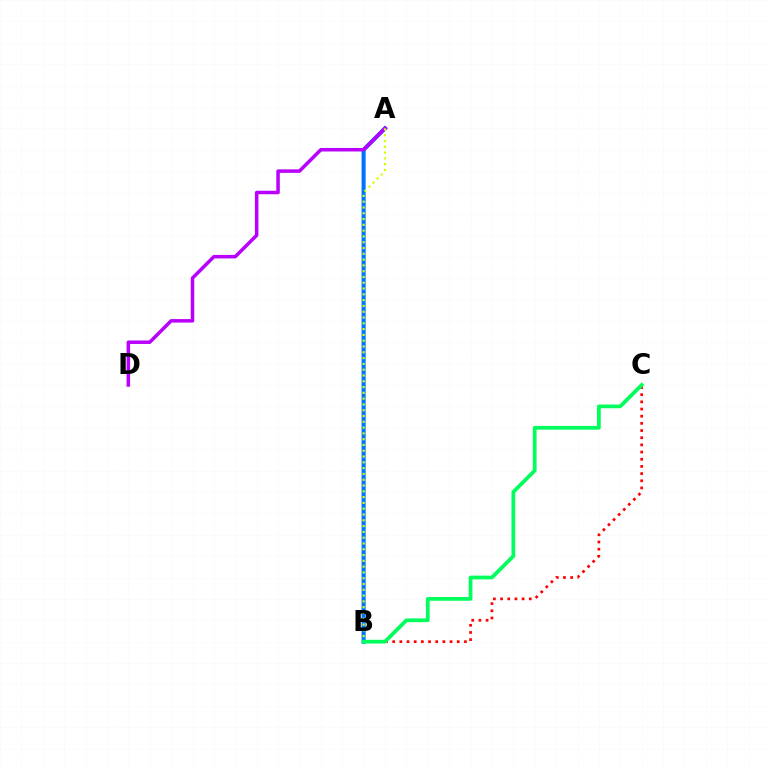{('B', 'C'): [{'color': '#ff0000', 'line_style': 'dotted', 'thickness': 1.95}, {'color': '#00ff5c', 'line_style': 'solid', 'thickness': 2.7}], ('A', 'B'): [{'color': '#0074ff', 'line_style': 'solid', 'thickness': 2.93}, {'color': '#d1ff00', 'line_style': 'dotted', 'thickness': 1.57}], ('A', 'D'): [{'color': '#b900ff', 'line_style': 'solid', 'thickness': 2.53}]}